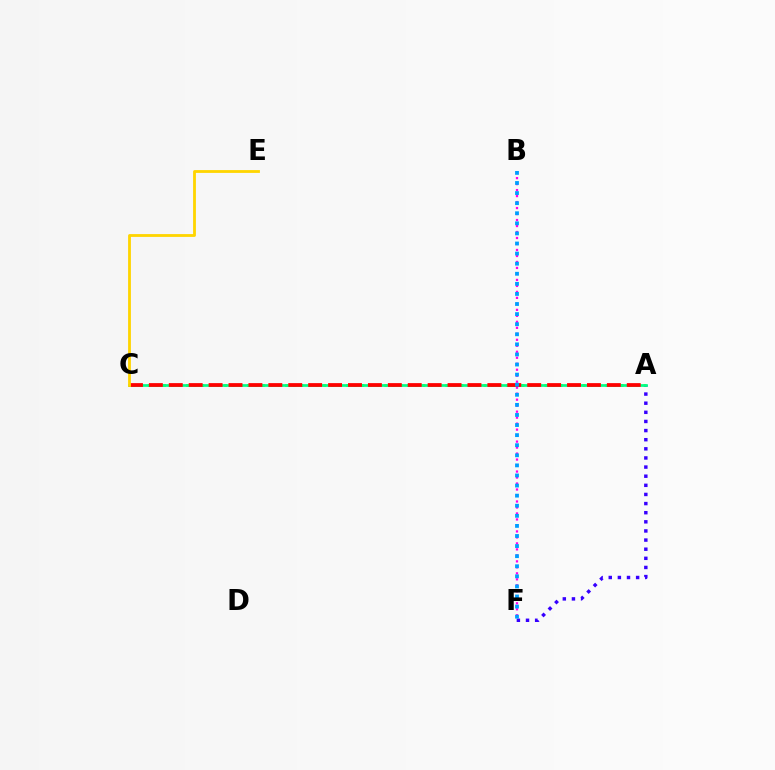{('B', 'F'): [{'color': '#ff00ed', 'line_style': 'dotted', 'thickness': 1.63}, {'color': '#009eff', 'line_style': 'dotted', 'thickness': 2.74}], ('A', 'C'): [{'color': '#4fff00', 'line_style': 'dotted', 'thickness': 2.07}, {'color': '#00ff86', 'line_style': 'solid', 'thickness': 1.95}, {'color': '#ff0000', 'line_style': 'dashed', 'thickness': 2.71}], ('A', 'F'): [{'color': '#3700ff', 'line_style': 'dotted', 'thickness': 2.48}], ('C', 'E'): [{'color': '#ffd500', 'line_style': 'solid', 'thickness': 2.03}]}